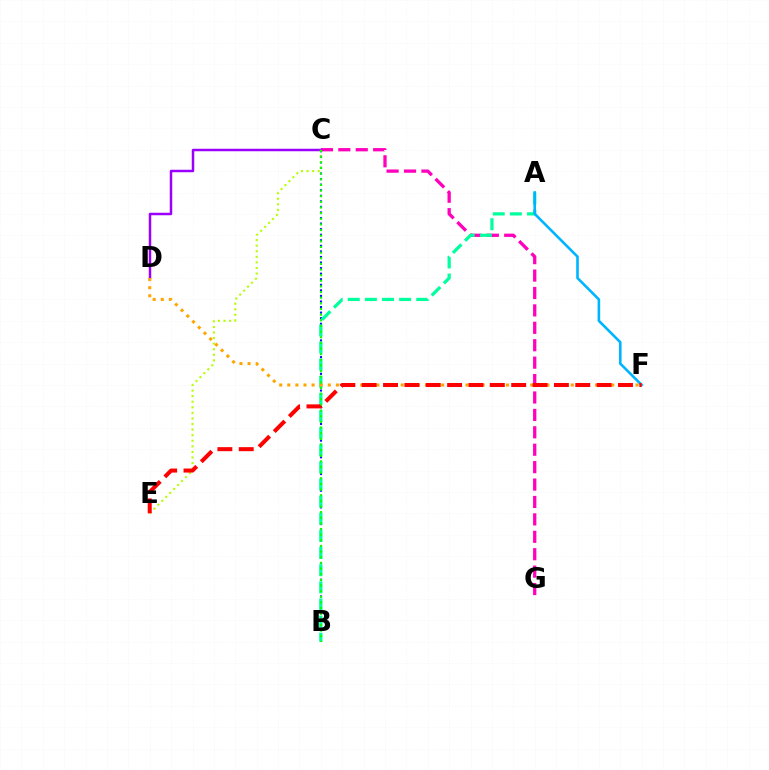{('B', 'C'): [{'color': '#0010ff', 'line_style': 'dotted', 'thickness': 1.51}, {'color': '#08ff00', 'line_style': 'dotted', 'thickness': 1.53}], ('C', 'G'): [{'color': '#ff00bd', 'line_style': 'dashed', 'thickness': 2.37}], ('A', 'B'): [{'color': '#00ff9d', 'line_style': 'dashed', 'thickness': 2.33}], ('C', 'D'): [{'color': '#9b00ff', 'line_style': 'solid', 'thickness': 1.79}], ('D', 'F'): [{'color': '#ffa500', 'line_style': 'dotted', 'thickness': 2.2}], ('C', 'E'): [{'color': '#b3ff00', 'line_style': 'dotted', 'thickness': 1.52}], ('A', 'F'): [{'color': '#00b5ff', 'line_style': 'solid', 'thickness': 1.88}], ('E', 'F'): [{'color': '#ff0000', 'line_style': 'dashed', 'thickness': 2.9}]}